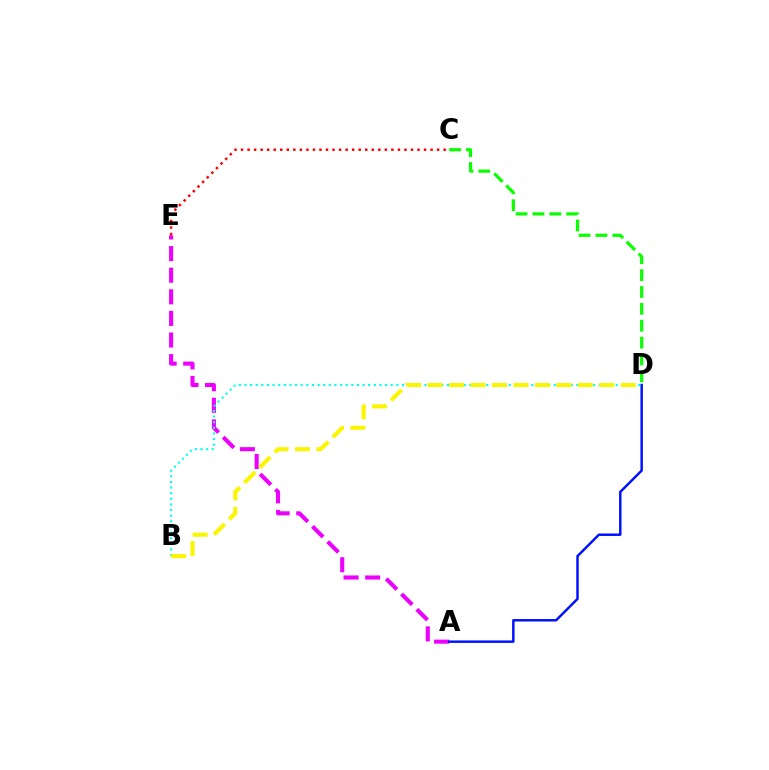{('A', 'E'): [{'color': '#ee00ff', 'line_style': 'dashed', 'thickness': 2.94}], ('C', 'D'): [{'color': '#08ff00', 'line_style': 'dashed', 'thickness': 2.29}], ('C', 'E'): [{'color': '#ff0000', 'line_style': 'dotted', 'thickness': 1.78}], ('A', 'D'): [{'color': '#0010ff', 'line_style': 'solid', 'thickness': 1.77}], ('B', 'D'): [{'color': '#00fff6', 'line_style': 'dotted', 'thickness': 1.53}, {'color': '#fcf500', 'line_style': 'dashed', 'thickness': 2.92}]}